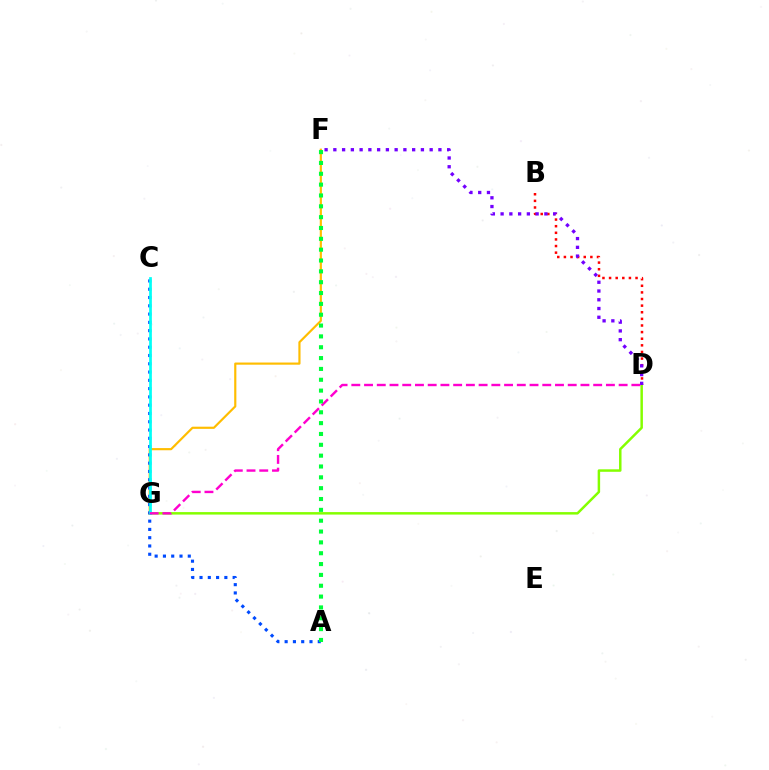{('D', 'G'): [{'color': '#84ff00', 'line_style': 'solid', 'thickness': 1.79}, {'color': '#ff00cf', 'line_style': 'dashed', 'thickness': 1.73}], ('B', 'D'): [{'color': '#ff0000', 'line_style': 'dotted', 'thickness': 1.8}], ('F', 'G'): [{'color': '#ffbd00', 'line_style': 'solid', 'thickness': 1.56}], ('D', 'F'): [{'color': '#7200ff', 'line_style': 'dotted', 'thickness': 2.38}], ('A', 'C'): [{'color': '#004bff', 'line_style': 'dotted', 'thickness': 2.25}], ('C', 'G'): [{'color': '#00fff6', 'line_style': 'solid', 'thickness': 1.96}], ('A', 'F'): [{'color': '#00ff39', 'line_style': 'dotted', 'thickness': 2.95}]}